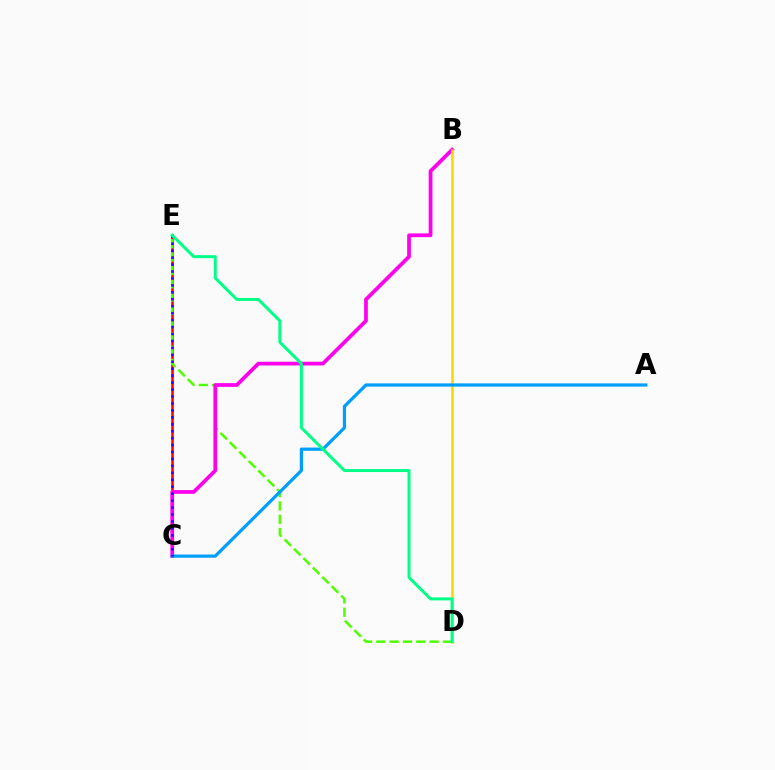{('C', 'E'): [{'color': '#ff0000', 'line_style': 'solid', 'thickness': 1.84}, {'color': '#3700ff', 'line_style': 'dotted', 'thickness': 1.89}], ('D', 'E'): [{'color': '#4fff00', 'line_style': 'dashed', 'thickness': 1.81}, {'color': '#00ff86', 'line_style': 'solid', 'thickness': 2.15}], ('B', 'C'): [{'color': '#ff00ed', 'line_style': 'solid', 'thickness': 2.69}], ('B', 'D'): [{'color': '#ffd500', 'line_style': 'solid', 'thickness': 1.84}], ('A', 'C'): [{'color': '#009eff', 'line_style': 'solid', 'thickness': 2.31}]}